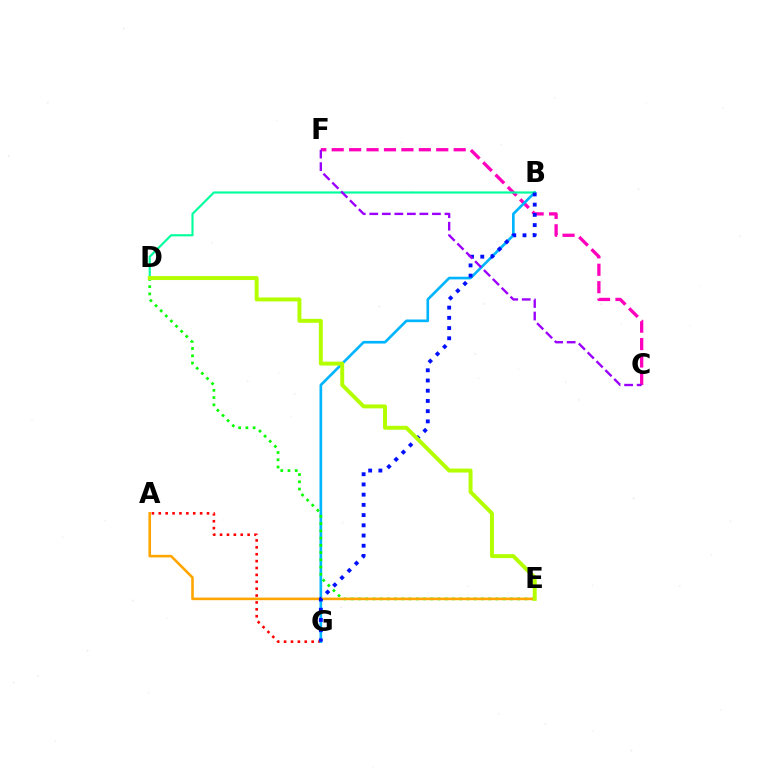{('A', 'G'): [{'color': '#ff0000', 'line_style': 'dotted', 'thickness': 1.87}], ('C', 'F'): [{'color': '#ff00bd', 'line_style': 'dashed', 'thickness': 2.37}, {'color': '#9b00ff', 'line_style': 'dashed', 'thickness': 1.7}], ('B', 'G'): [{'color': '#00b5ff', 'line_style': 'solid', 'thickness': 1.92}, {'color': '#0010ff', 'line_style': 'dotted', 'thickness': 2.78}], ('D', 'E'): [{'color': '#08ff00', 'line_style': 'dotted', 'thickness': 1.97}, {'color': '#b3ff00', 'line_style': 'solid', 'thickness': 2.84}], ('A', 'E'): [{'color': '#ffa500', 'line_style': 'solid', 'thickness': 1.86}], ('B', 'D'): [{'color': '#00ff9d', 'line_style': 'solid', 'thickness': 1.55}]}